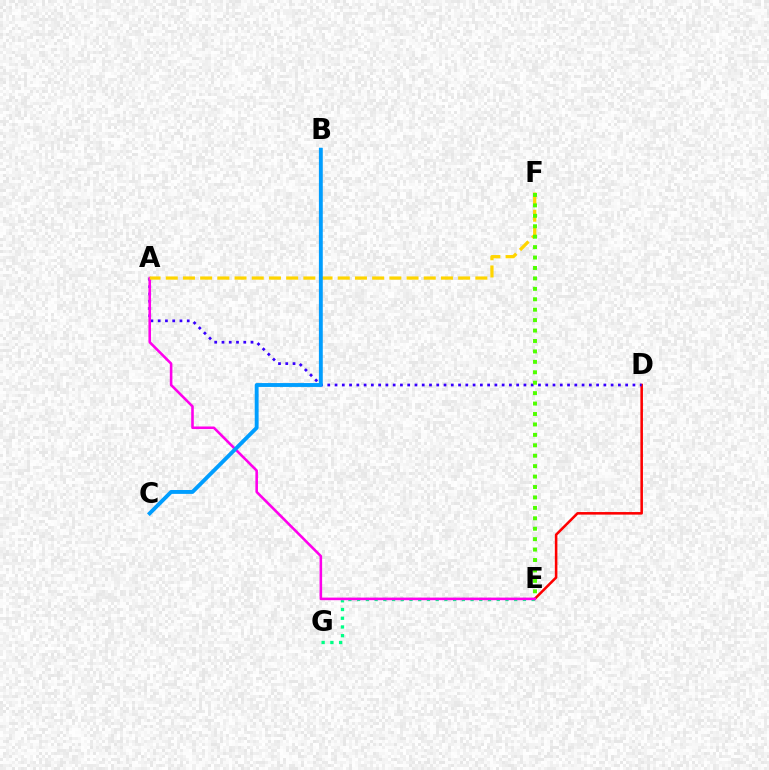{('D', 'E'): [{'color': '#ff0000', 'line_style': 'solid', 'thickness': 1.84}], ('A', 'D'): [{'color': '#3700ff', 'line_style': 'dotted', 'thickness': 1.97}], ('E', 'G'): [{'color': '#00ff86', 'line_style': 'dotted', 'thickness': 2.37}], ('A', 'E'): [{'color': '#ff00ed', 'line_style': 'solid', 'thickness': 1.86}], ('A', 'F'): [{'color': '#ffd500', 'line_style': 'dashed', 'thickness': 2.34}], ('B', 'C'): [{'color': '#009eff', 'line_style': 'solid', 'thickness': 2.79}], ('E', 'F'): [{'color': '#4fff00', 'line_style': 'dotted', 'thickness': 2.83}]}